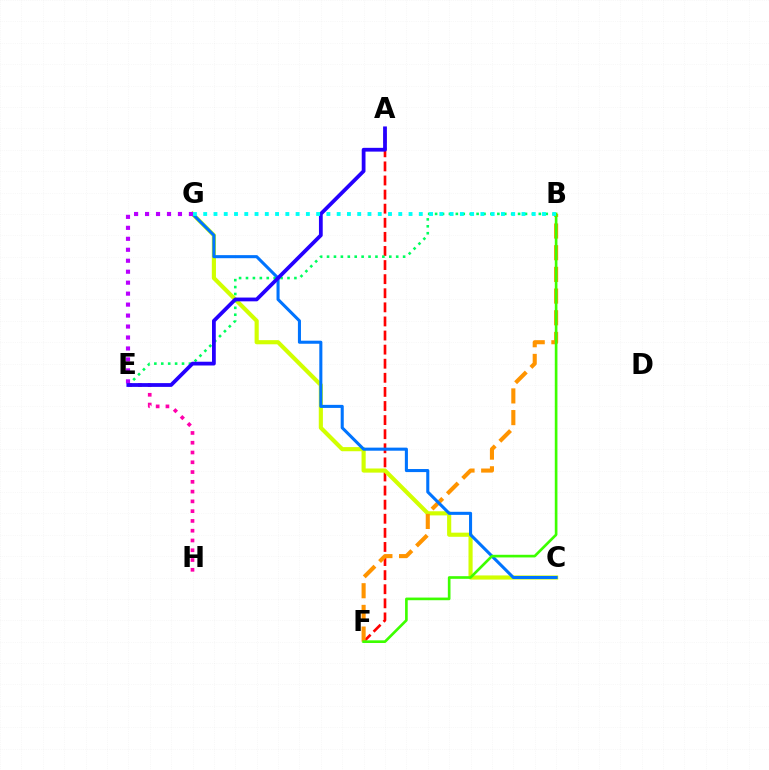{('A', 'F'): [{'color': '#ff0000', 'line_style': 'dashed', 'thickness': 1.91}], ('C', 'G'): [{'color': '#d1ff00', 'line_style': 'solid', 'thickness': 2.98}, {'color': '#0074ff', 'line_style': 'solid', 'thickness': 2.21}], ('B', 'F'): [{'color': '#ff9400', 'line_style': 'dashed', 'thickness': 2.95}, {'color': '#3dff00', 'line_style': 'solid', 'thickness': 1.91}], ('B', 'E'): [{'color': '#00ff5c', 'line_style': 'dotted', 'thickness': 1.88}], ('E', 'H'): [{'color': '#ff00ac', 'line_style': 'dotted', 'thickness': 2.66}], ('E', 'G'): [{'color': '#b900ff', 'line_style': 'dotted', 'thickness': 2.98}], ('A', 'E'): [{'color': '#2500ff', 'line_style': 'solid', 'thickness': 2.72}], ('B', 'G'): [{'color': '#00fff6', 'line_style': 'dotted', 'thickness': 2.79}]}